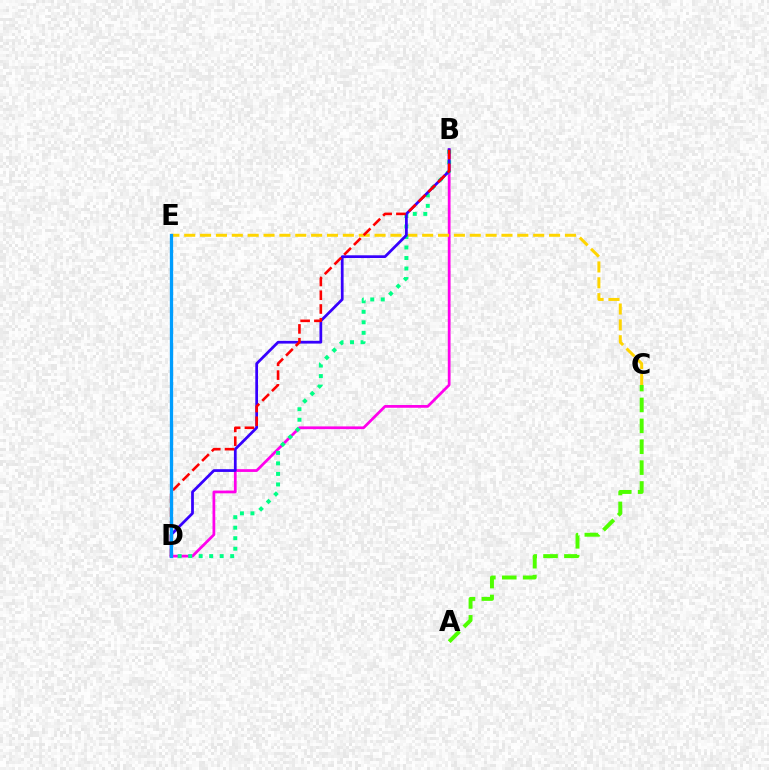{('B', 'D'): [{'color': '#ff00ed', 'line_style': 'solid', 'thickness': 1.98}, {'color': '#00ff86', 'line_style': 'dotted', 'thickness': 2.85}, {'color': '#3700ff', 'line_style': 'solid', 'thickness': 1.98}, {'color': '#ff0000', 'line_style': 'dashed', 'thickness': 1.87}], ('C', 'E'): [{'color': '#ffd500', 'line_style': 'dashed', 'thickness': 2.16}], ('D', 'E'): [{'color': '#009eff', 'line_style': 'solid', 'thickness': 2.37}], ('A', 'C'): [{'color': '#4fff00', 'line_style': 'dashed', 'thickness': 2.84}]}